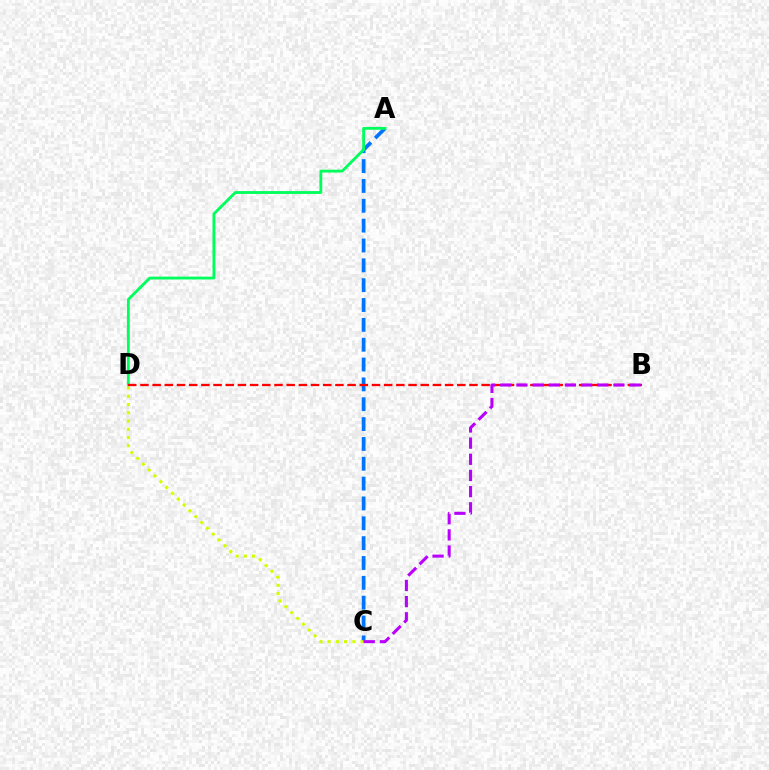{('A', 'C'): [{'color': '#0074ff', 'line_style': 'dashed', 'thickness': 2.7}], ('A', 'D'): [{'color': '#00ff5c', 'line_style': 'solid', 'thickness': 2.04}], ('C', 'D'): [{'color': '#d1ff00', 'line_style': 'dotted', 'thickness': 2.24}], ('B', 'D'): [{'color': '#ff0000', 'line_style': 'dashed', 'thickness': 1.66}], ('B', 'C'): [{'color': '#b900ff', 'line_style': 'dashed', 'thickness': 2.2}]}